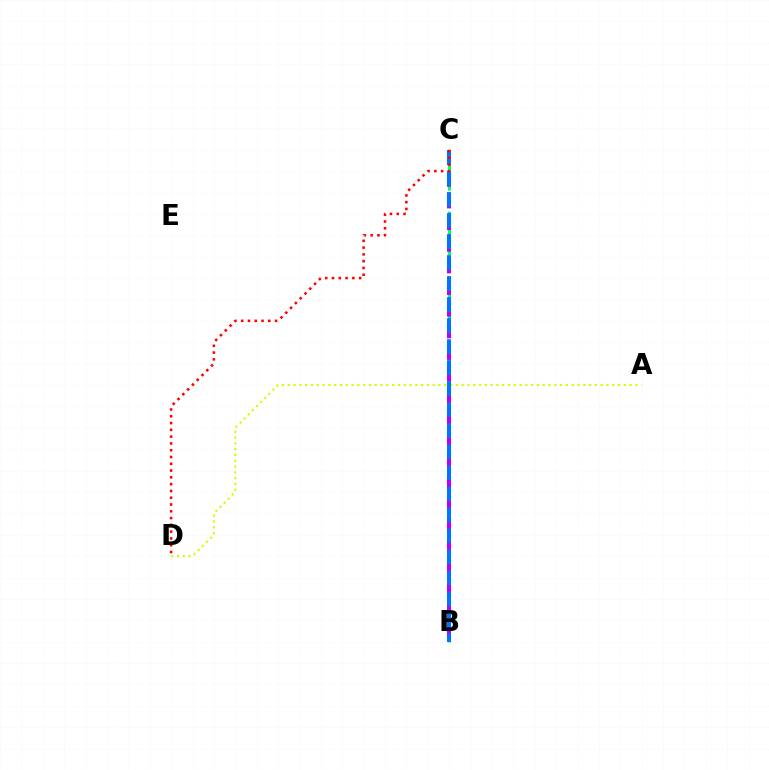{('B', 'C'): [{'color': '#00ff5c', 'line_style': 'dashed', 'thickness': 2.19}, {'color': '#b900ff', 'line_style': 'dashed', 'thickness': 2.94}, {'color': '#0074ff', 'line_style': 'dashed', 'thickness': 2.86}], ('A', 'D'): [{'color': '#d1ff00', 'line_style': 'dotted', 'thickness': 1.57}], ('C', 'D'): [{'color': '#ff0000', 'line_style': 'dotted', 'thickness': 1.84}]}